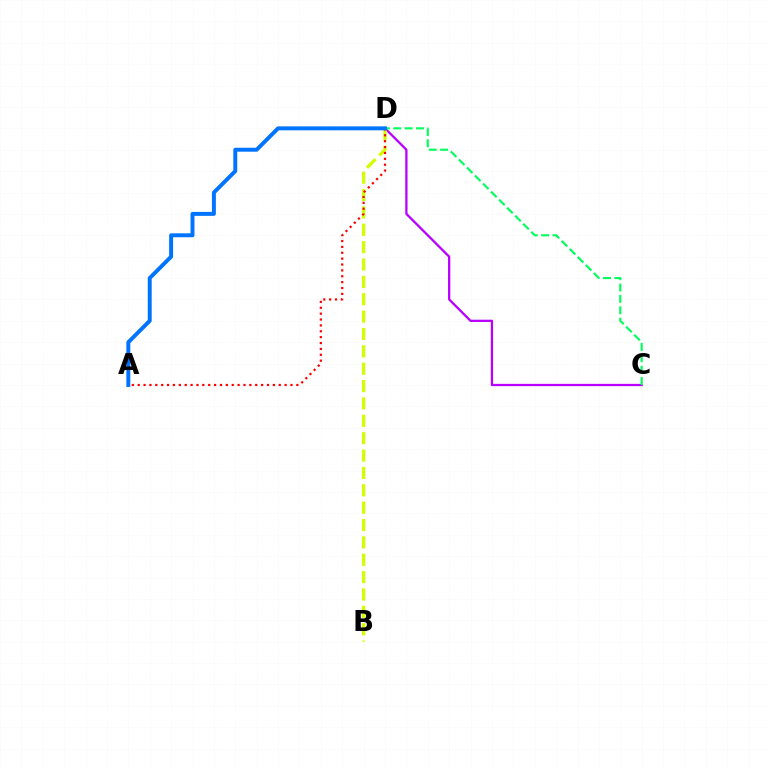{('C', 'D'): [{'color': '#b900ff', 'line_style': 'solid', 'thickness': 1.64}, {'color': '#00ff5c', 'line_style': 'dashed', 'thickness': 1.54}], ('B', 'D'): [{'color': '#d1ff00', 'line_style': 'dashed', 'thickness': 2.36}], ('A', 'D'): [{'color': '#ff0000', 'line_style': 'dotted', 'thickness': 1.6}, {'color': '#0074ff', 'line_style': 'solid', 'thickness': 2.84}]}